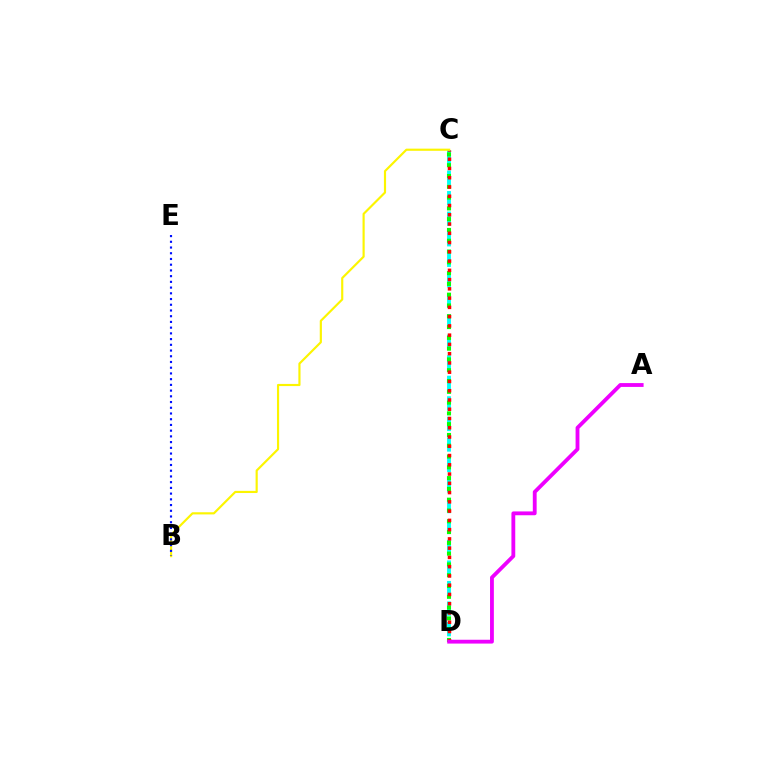{('C', 'D'): [{'color': '#00fff6', 'line_style': 'dashed', 'thickness': 2.79}, {'color': '#08ff00', 'line_style': 'dotted', 'thickness': 2.93}, {'color': '#ff0000', 'line_style': 'dotted', 'thickness': 2.52}], ('A', 'D'): [{'color': '#ee00ff', 'line_style': 'solid', 'thickness': 2.75}], ('B', 'C'): [{'color': '#fcf500', 'line_style': 'solid', 'thickness': 1.55}], ('B', 'E'): [{'color': '#0010ff', 'line_style': 'dotted', 'thickness': 1.55}]}